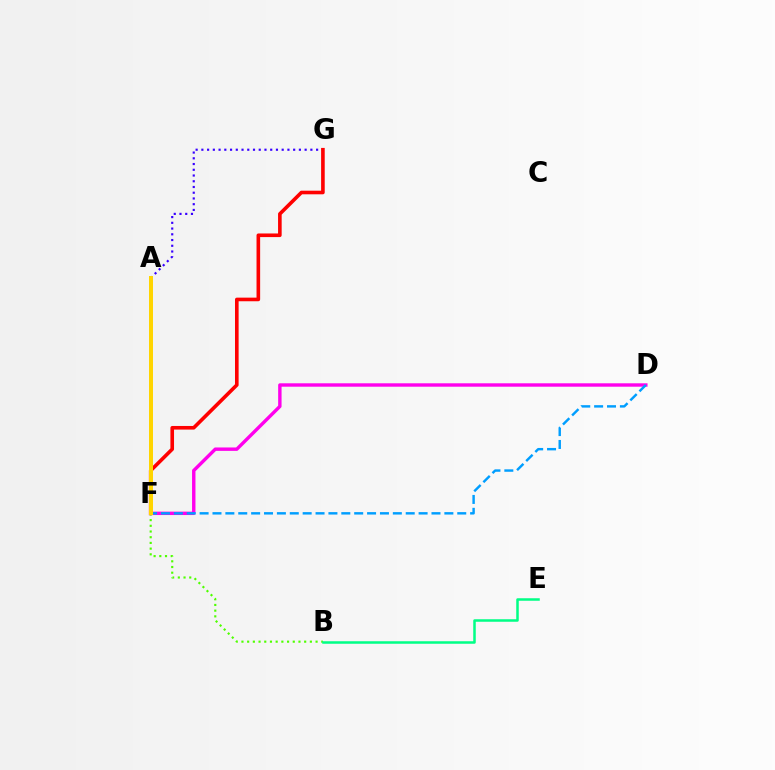{('A', 'G'): [{'color': '#3700ff', 'line_style': 'dotted', 'thickness': 1.56}], ('B', 'F'): [{'color': '#4fff00', 'line_style': 'dotted', 'thickness': 1.55}], ('F', 'G'): [{'color': '#ff0000', 'line_style': 'solid', 'thickness': 2.6}], ('D', 'F'): [{'color': '#ff00ed', 'line_style': 'solid', 'thickness': 2.45}, {'color': '#009eff', 'line_style': 'dashed', 'thickness': 1.75}], ('A', 'F'): [{'color': '#ffd500', 'line_style': 'solid', 'thickness': 2.88}], ('B', 'E'): [{'color': '#00ff86', 'line_style': 'solid', 'thickness': 1.81}]}